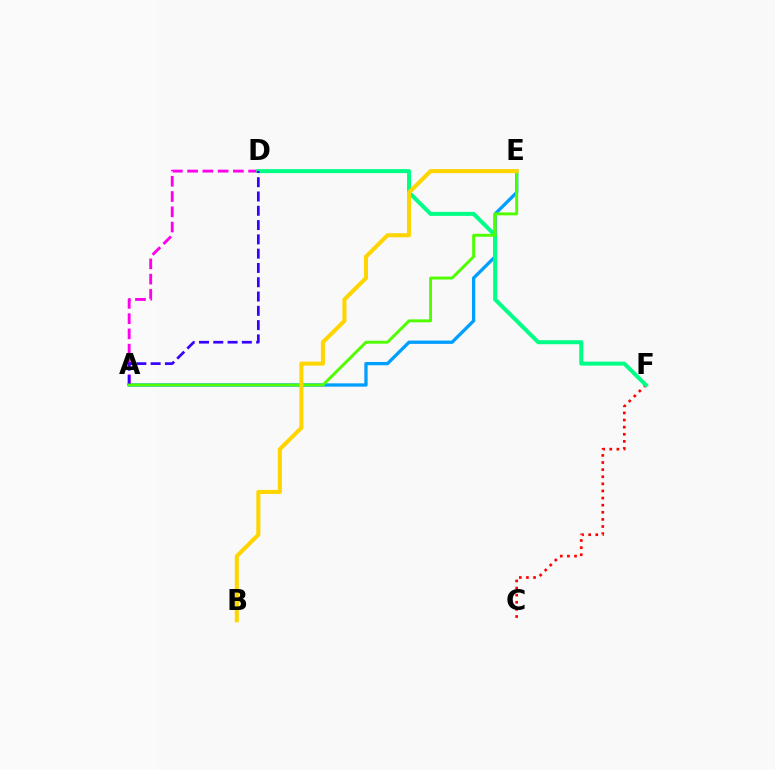{('A', 'E'): [{'color': '#009eff', 'line_style': 'solid', 'thickness': 2.37}, {'color': '#4fff00', 'line_style': 'solid', 'thickness': 2.09}], ('C', 'F'): [{'color': '#ff0000', 'line_style': 'dotted', 'thickness': 1.93}], ('A', 'D'): [{'color': '#ff00ed', 'line_style': 'dashed', 'thickness': 2.07}, {'color': '#3700ff', 'line_style': 'dashed', 'thickness': 1.94}], ('D', 'F'): [{'color': '#00ff86', 'line_style': 'solid', 'thickness': 2.89}], ('B', 'E'): [{'color': '#ffd500', 'line_style': 'solid', 'thickness': 2.92}]}